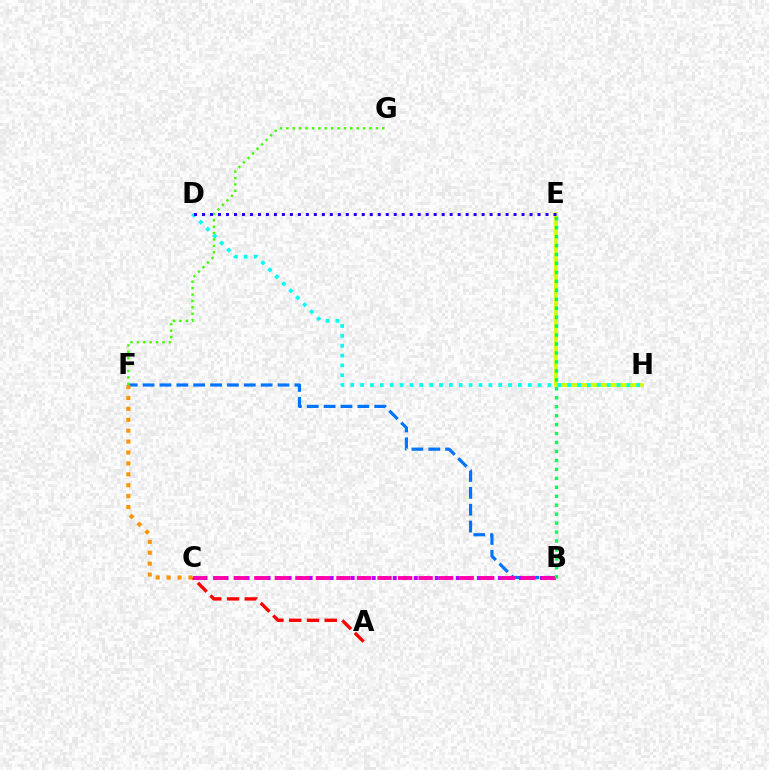{('B', 'F'): [{'color': '#0074ff', 'line_style': 'dashed', 'thickness': 2.29}], ('E', 'H'): [{'color': '#d1ff00', 'line_style': 'solid', 'thickness': 2.75}], ('B', 'C'): [{'color': '#b900ff', 'line_style': 'dotted', 'thickness': 2.86}, {'color': '#ff00ac', 'line_style': 'dashed', 'thickness': 2.79}], ('A', 'C'): [{'color': '#ff0000', 'line_style': 'dashed', 'thickness': 2.41}], ('D', 'H'): [{'color': '#00fff6', 'line_style': 'dotted', 'thickness': 2.68}], ('F', 'G'): [{'color': '#3dff00', 'line_style': 'dotted', 'thickness': 1.74}], ('D', 'E'): [{'color': '#2500ff', 'line_style': 'dotted', 'thickness': 2.17}], ('B', 'E'): [{'color': '#00ff5c', 'line_style': 'dotted', 'thickness': 2.43}], ('C', 'F'): [{'color': '#ff9400', 'line_style': 'dotted', 'thickness': 2.96}]}